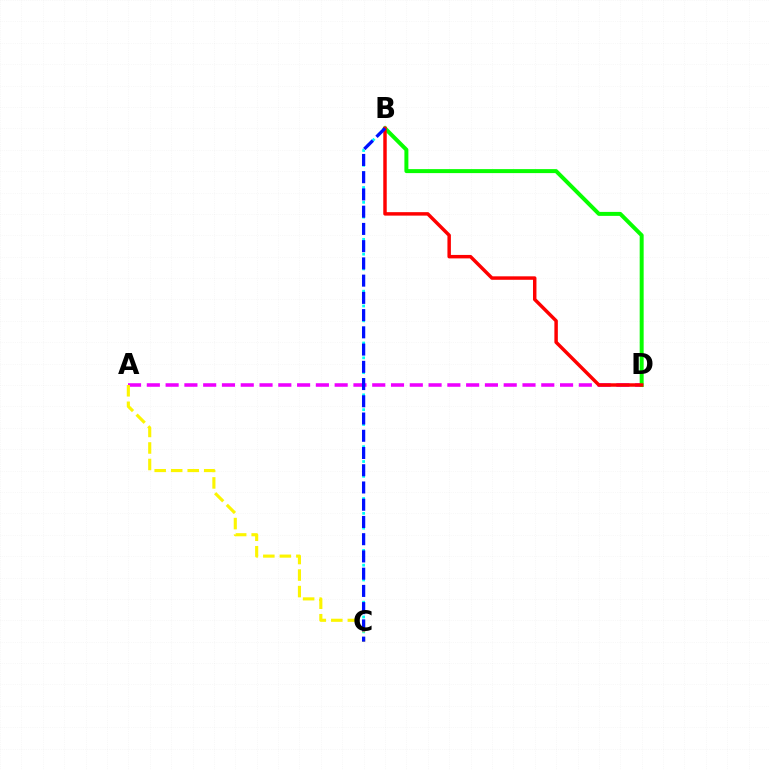{('B', 'C'): [{'color': '#00fff6', 'line_style': 'dotted', 'thickness': 2.01}, {'color': '#0010ff', 'line_style': 'dashed', 'thickness': 2.34}], ('A', 'D'): [{'color': '#ee00ff', 'line_style': 'dashed', 'thickness': 2.55}], ('B', 'D'): [{'color': '#08ff00', 'line_style': 'solid', 'thickness': 2.86}, {'color': '#ff0000', 'line_style': 'solid', 'thickness': 2.49}], ('A', 'C'): [{'color': '#fcf500', 'line_style': 'dashed', 'thickness': 2.24}]}